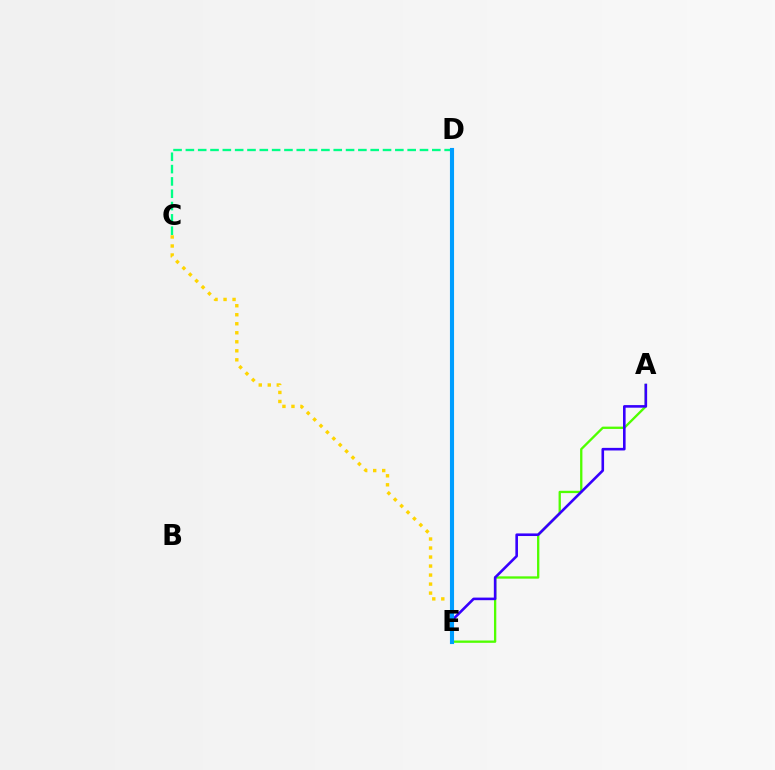{('D', 'E'): [{'color': '#ff0000', 'line_style': 'dashed', 'thickness': 2.64}, {'color': '#ff00ed', 'line_style': 'solid', 'thickness': 1.75}, {'color': '#009eff', 'line_style': 'solid', 'thickness': 2.96}], ('C', 'E'): [{'color': '#ffd500', 'line_style': 'dotted', 'thickness': 2.45}], ('A', 'E'): [{'color': '#4fff00', 'line_style': 'solid', 'thickness': 1.67}, {'color': '#3700ff', 'line_style': 'solid', 'thickness': 1.87}], ('C', 'D'): [{'color': '#00ff86', 'line_style': 'dashed', 'thickness': 1.67}]}